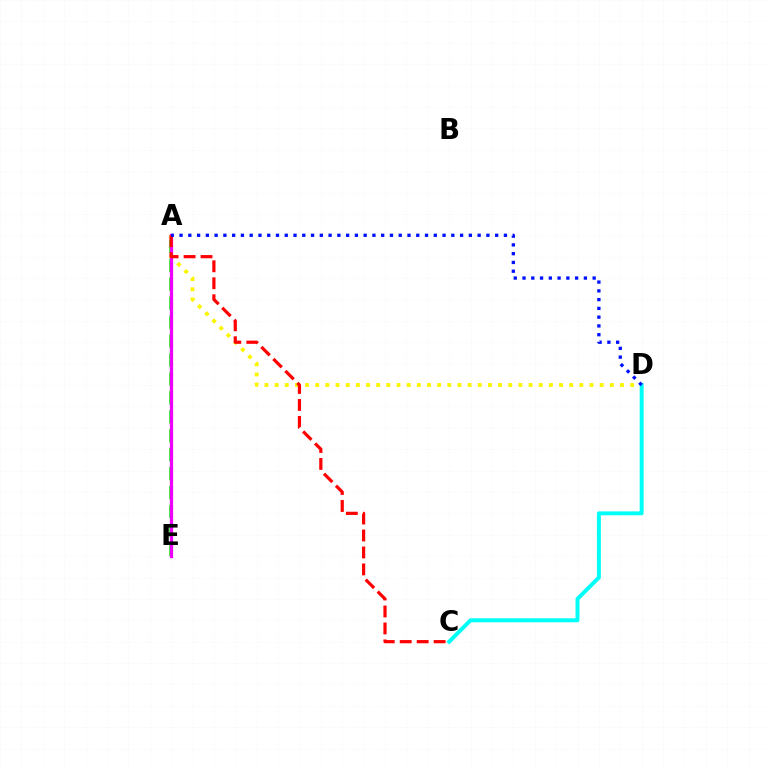{('A', 'D'): [{'color': '#fcf500', 'line_style': 'dotted', 'thickness': 2.76}, {'color': '#0010ff', 'line_style': 'dotted', 'thickness': 2.38}], ('A', 'E'): [{'color': '#08ff00', 'line_style': 'dashed', 'thickness': 2.57}, {'color': '#ee00ff', 'line_style': 'solid', 'thickness': 2.33}], ('C', 'D'): [{'color': '#00fff6', 'line_style': 'solid', 'thickness': 2.84}], ('A', 'C'): [{'color': '#ff0000', 'line_style': 'dashed', 'thickness': 2.3}]}